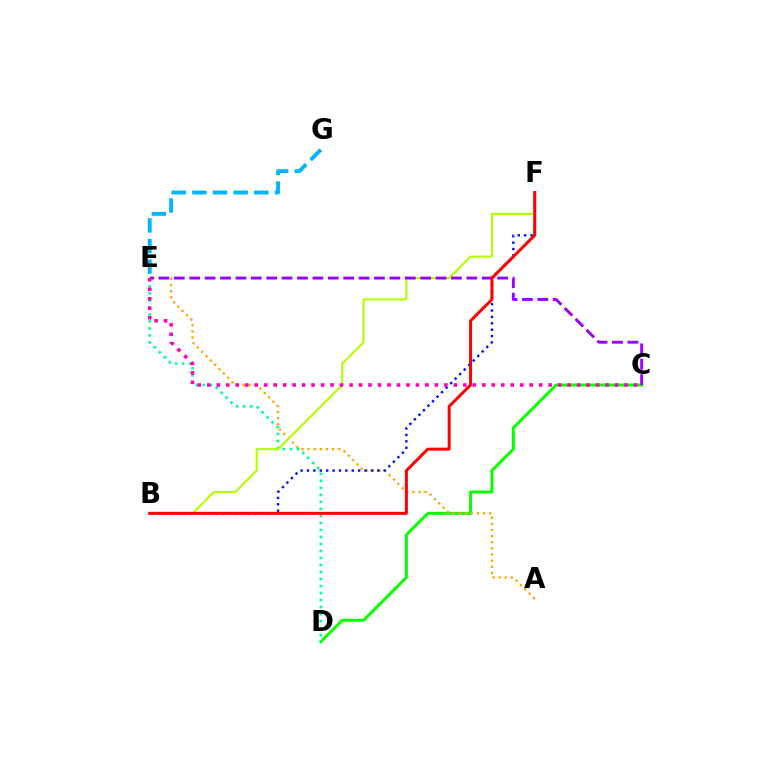{('C', 'D'): [{'color': '#08ff00', 'line_style': 'solid', 'thickness': 2.15}], ('D', 'E'): [{'color': '#00ff9d', 'line_style': 'dotted', 'thickness': 1.9}], ('A', 'E'): [{'color': '#ffa500', 'line_style': 'dotted', 'thickness': 1.66}], ('B', 'F'): [{'color': '#b3ff00', 'line_style': 'solid', 'thickness': 1.53}, {'color': '#0010ff', 'line_style': 'dotted', 'thickness': 1.74}, {'color': '#ff0000', 'line_style': 'solid', 'thickness': 2.15}], ('E', 'G'): [{'color': '#00b5ff', 'line_style': 'dashed', 'thickness': 2.8}], ('C', 'E'): [{'color': '#9b00ff', 'line_style': 'dashed', 'thickness': 2.09}, {'color': '#ff00bd', 'line_style': 'dotted', 'thickness': 2.58}]}